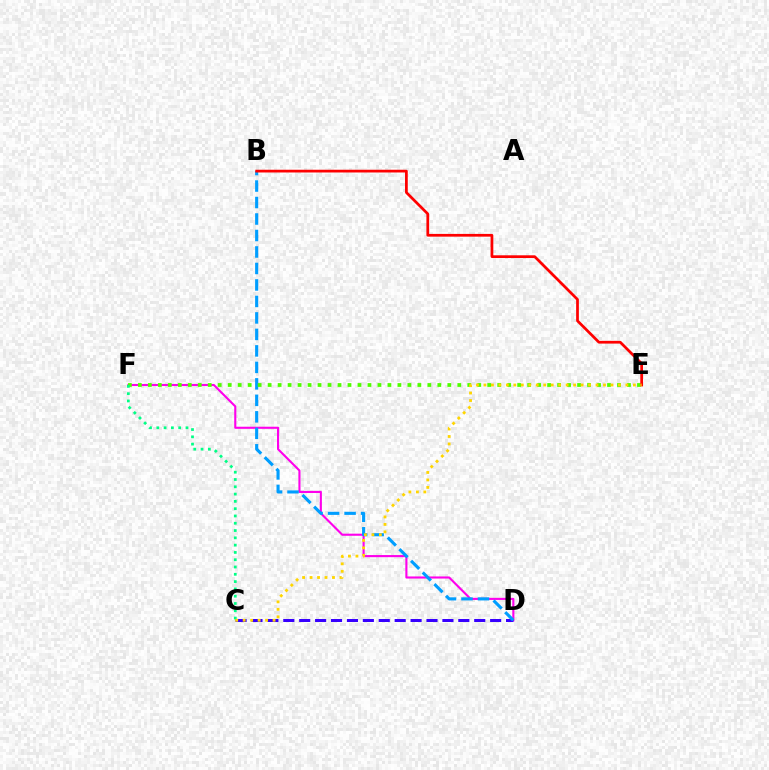{('D', 'F'): [{'color': '#ff00ed', 'line_style': 'solid', 'thickness': 1.52}], ('C', 'D'): [{'color': '#3700ff', 'line_style': 'dashed', 'thickness': 2.16}], ('B', 'D'): [{'color': '#009eff', 'line_style': 'dashed', 'thickness': 2.24}], ('E', 'F'): [{'color': '#4fff00', 'line_style': 'dotted', 'thickness': 2.71}], ('B', 'E'): [{'color': '#ff0000', 'line_style': 'solid', 'thickness': 1.97}], ('C', 'F'): [{'color': '#00ff86', 'line_style': 'dotted', 'thickness': 1.98}], ('C', 'E'): [{'color': '#ffd500', 'line_style': 'dotted', 'thickness': 2.03}]}